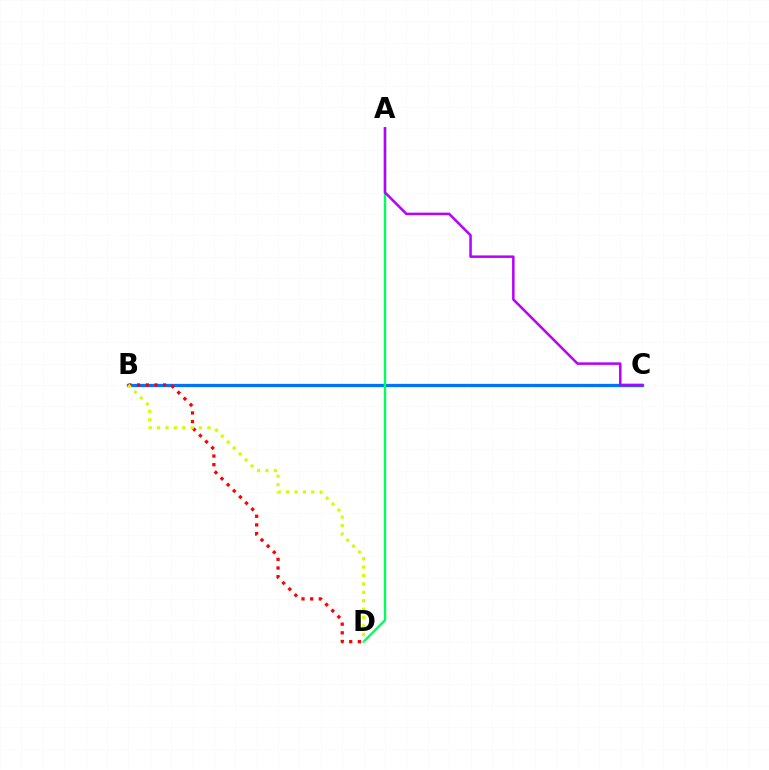{('B', 'C'): [{'color': '#0074ff', 'line_style': 'solid', 'thickness': 2.35}], ('A', 'D'): [{'color': '#00ff5c', 'line_style': 'solid', 'thickness': 1.73}], ('B', 'D'): [{'color': '#ff0000', 'line_style': 'dotted', 'thickness': 2.35}, {'color': '#d1ff00', 'line_style': 'dotted', 'thickness': 2.28}], ('A', 'C'): [{'color': '#b900ff', 'line_style': 'solid', 'thickness': 1.82}]}